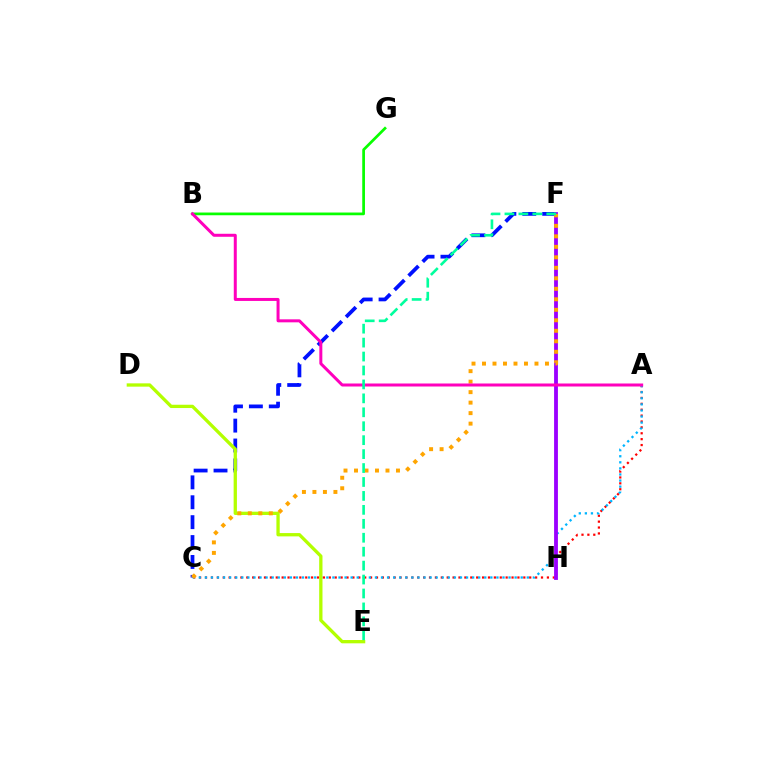{('A', 'C'): [{'color': '#ff0000', 'line_style': 'dotted', 'thickness': 1.6}, {'color': '#00b5ff', 'line_style': 'dotted', 'thickness': 1.65}], ('C', 'F'): [{'color': '#0010ff', 'line_style': 'dashed', 'thickness': 2.7}, {'color': '#ffa500', 'line_style': 'dotted', 'thickness': 2.85}], ('B', 'G'): [{'color': '#08ff00', 'line_style': 'solid', 'thickness': 1.96}], ('F', 'H'): [{'color': '#9b00ff', 'line_style': 'solid', 'thickness': 2.75}], ('D', 'E'): [{'color': '#b3ff00', 'line_style': 'solid', 'thickness': 2.38}], ('A', 'B'): [{'color': '#ff00bd', 'line_style': 'solid', 'thickness': 2.16}], ('E', 'F'): [{'color': '#00ff9d', 'line_style': 'dashed', 'thickness': 1.89}]}